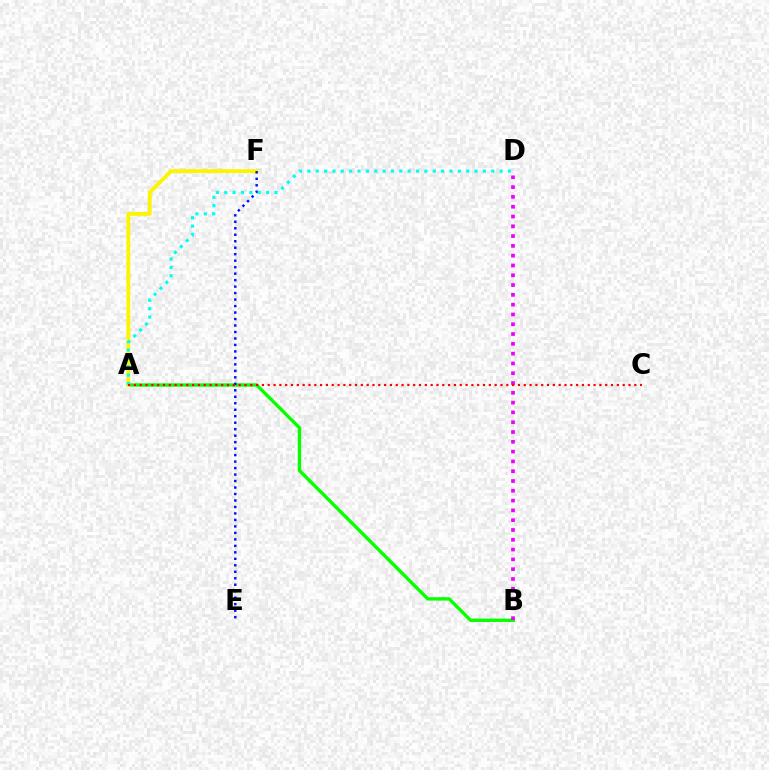{('A', 'B'): [{'color': '#08ff00', 'line_style': 'solid', 'thickness': 2.43}], ('A', 'F'): [{'color': '#fcf500', 'line_style': 'solid', 'thickness': 2.76}], ('E', 'F'): [{'color': '#0010ff', 'line_style': 'dotted', 'thickness': 1.76}], ('A', 'D'): [{'color': '#00fff6', 'line_style': 'dotted', 'thickness': 2.27}], ('B', 'D'): [{'color': '#ee00ff', 'line_style': 'dotted', 'thickness': 2.66}], ('A', 'C'): [{'color': '#ff0000', 'line_style': 'dotted', 'thickness': 1.58}]}